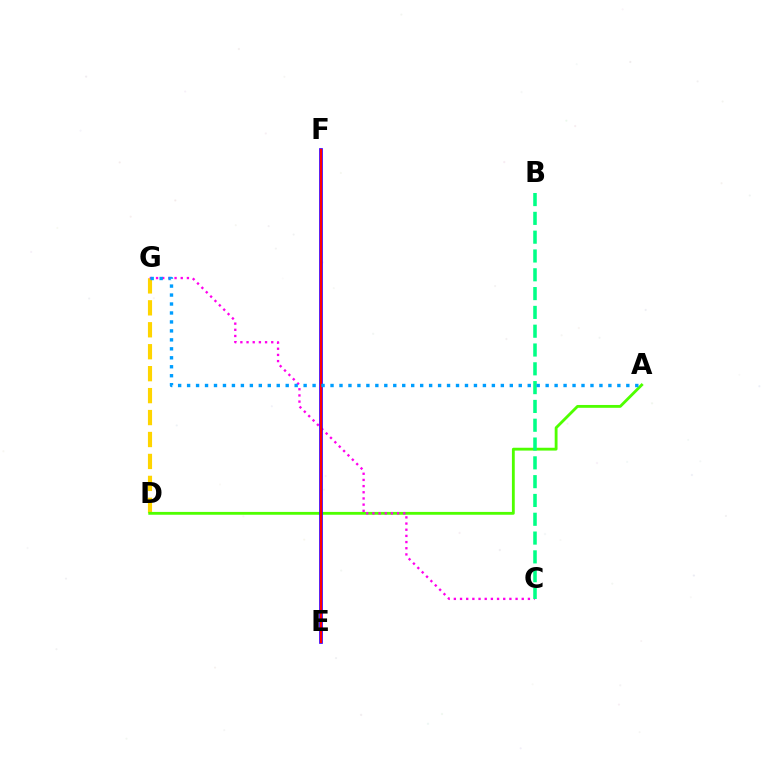{('D', 'G'): [{'color': '#ffd500', 'line_style': 'dashed', 'thickness': 2.98}], ('A', 'D'): [{'color': '#4fff00', 'line_style': 'solid', 'thickness': 2.04}], ('C', 'G'): [{'color': '#ff00ed', 'line_style': 'dotted', 'thickness': 1.68}], ('B', 'C'): [{'color': '#00ff86', 'line_style': 'dashed', 'thickness': 2.55}], ('E', 'F'): [{'color': '#3700ff', 'line_style': 'solid', 'thickness': 2.67}, {'color': '#ff0000', 'line_style': 'solid', 'thickness': 1.54}], ('A', 'G'): [{'color': '#009eff', 'line_style': 'dotted', 'thickness': 2.44}]}